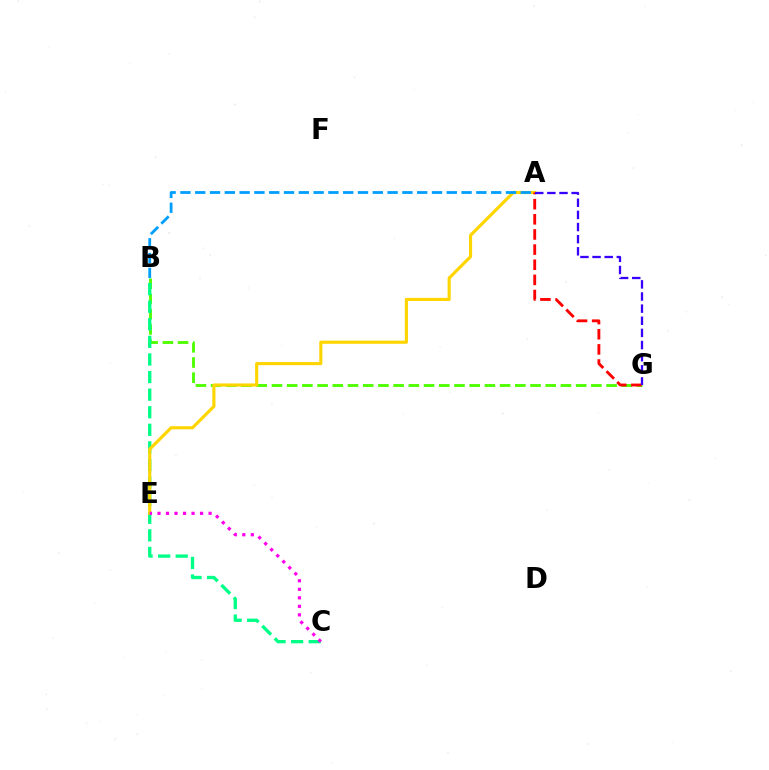{('B', 'G'): [{'color': '#4fff00', 'line_style': 'dashed', 'thickness': 2.07}], ('B', 'C'): [{'color': '#00ff86', 'line_style': 'dashed', 'thickness': 2.39}], ('A', 'E'): [{'color': '#ffd500', 'line_style': 'solid', 'thickness': 2.25}], ('A', 'G'): [{'color': '#ff0000', 'line_style': 'dashed', 'thickness': 2.06}, {'color': '#3700ff', 'line_style': 'dashed', 'thickness': 1.65}], ('A', 'B'): [{'color': '#009eff', 'line_style': 'dashed', 'thickness': 2.01}], ('C', 'E'): [{'color': '#ff00ed', 'line_style': 'dotted', 'thickness': 2.31}]}